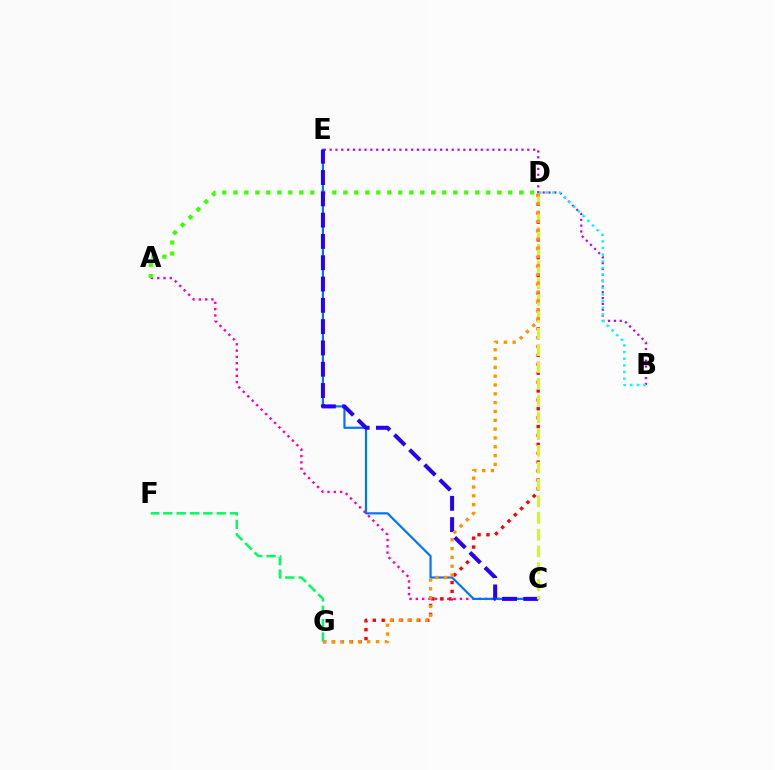{('B', 'E'): [{'color': '#b900ff', 'line_style': 'dotted', 'thickness': 1.58}], ('A', 'C'): [{'color': '#ff00ac', 'line_style': 'dotted', 'thickness': 1.71}], ('A', 'D'): [{'color': '#3dff00', 'line_style': 'dotted', 'thickness': 2.99}], ('D', 'G'): [{'color': '#ff0000', 'line_style': 'dotted', 'thickness': 2.41}, {'color': '#ff9400', 'line_style': 'dotted', 'thickness': 2.4}], ('C', 'E'): [{'color': '#0074ff', 'line_style': 'solid', 'thickness': 1.57}, {'color': '#2500ff', 'line_style': 'dashed', 'thickness': 2.89}], ('B', 'D'): [{'color': '#00fff6', 'line_style': 'dotted', 'thickness': 1.81}], ('C', 'D'): [{'color': '#d1ff00', 'line_style': 'dashed', 'thickness': 2.28}], ('F', 'G'): [{'color': '#00ff5c', 'line_style': 'dashed', 'thickness': 1.81}]}